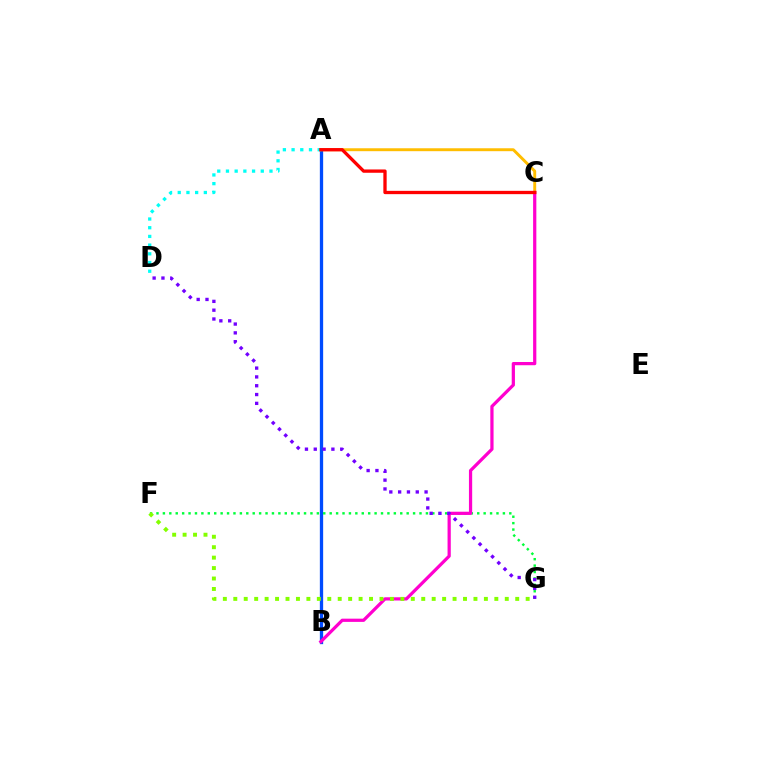{('A', 'B'): [{'color': '#004bff', 'line_style': 'solid', 'thickness': 2.38}], ('A', 'C'): [{'color': '#ffbd00', 'line_style': 'solid', 'thickness': 2.11}, {'color': '#ff0000', 'line_style': 'solid', 'thickness': 2.38}], ('F', 'G'): [{'color': '#00ff39', 'line_style': 'dotted', 'thickness': 1.74}, {'color': '#84ff00', 'line_style': 'dotted', 'thickness': 2.84}], ('B', 'C'): [{'color': '#ff00cf', 'line_style': 'solid', 'thickness': 2.32}], ('A', 'D'): [{'color': '#00fff6', 'line_style': 'dotted', 'thickness': 2.36}], ('D', 'G'): [{'color': '#7200ff', 'line_style': 'dotted', 'thickness': 2.4}]}